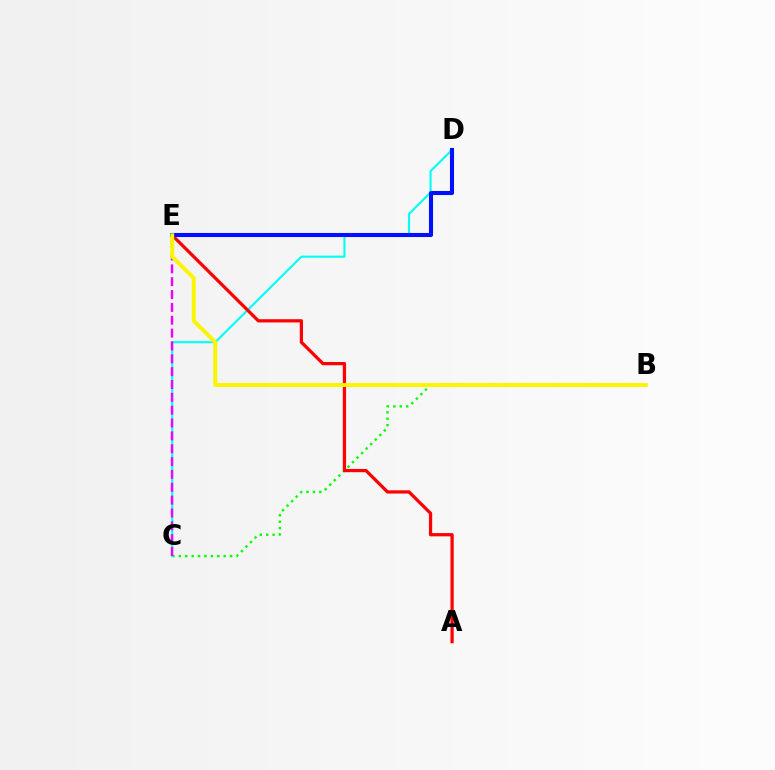{('B', 'C'): [{'color': '#08ff00', 'line_style': 'dotted', 'thickness': 1.74}], ('C', 'D'): [{'color': '#00fff6', 'line_style': 'solid', 'thickness': 1.51}], ('A', 'E'): [{'color': '#ff0000', 'line_style': 'solid', 'thickness': 2.34}], ('D', 'E'): [{'color': '#0010ff', 'line_style': 'solid', 'thickness': 2.93}], ('C', 'E'): [{'color': '#ee00ff', 'line_style': 'dashed', 'thickness': 1.75}], ('B', 'E'): [{'color': '#fcf500', 'line_style': 'solid', 'thickness': 2.83}]}